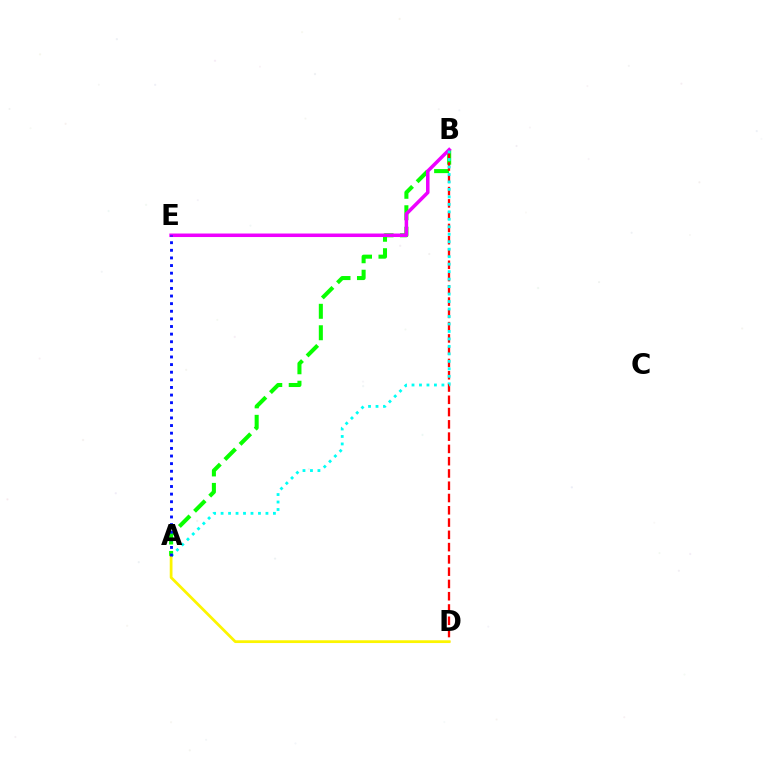{('A', 'B'): [{'color': '#08ff00', 'line_style': 'dashed', 'thickness': 2.91}, {'color': '#00fff6', 'line_style': 'dotted', 'thickness': 2.03}], ('B', 'D'): [{'color': '#ff0000', 'line_style': 'dashed', 'thickness': 1.67}], ('B', 'E'): [{'color': '#ee00ff', 'line_style': 'solid', 'thickness': 2.53}], ('A', 'D'): [{'color': '#fcf500', 'line_style': 'solid', 'thickness': 1.99}], ('A', 'E'): [{'color': '#0010ff', 'line_style': 'dotted', 'thickness': 2.07}]}